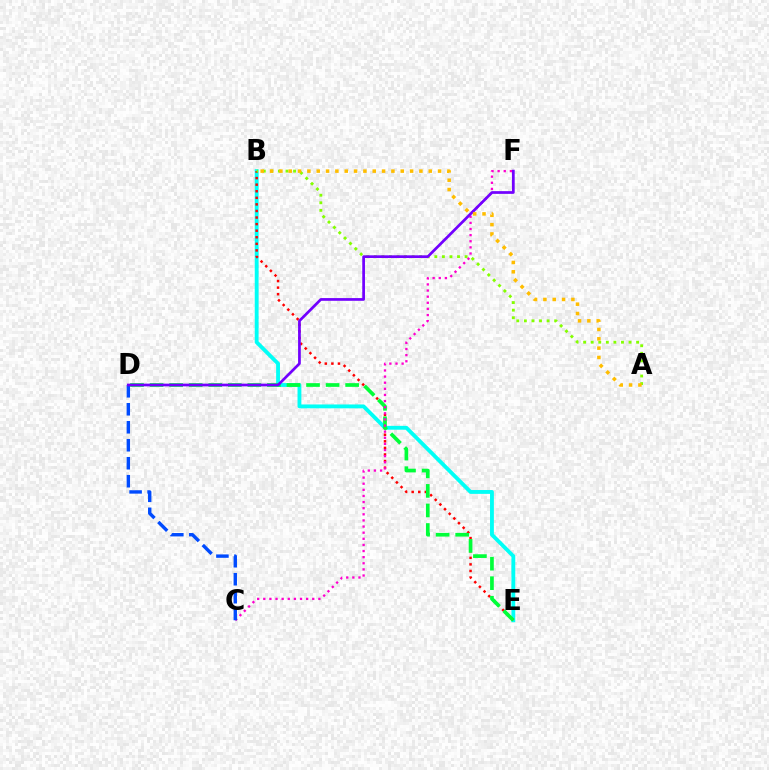{('B', 'E'): [{'color': '#00fff6', 'line_style': 'solid', 'thickness': 2.77}, {'color': '#ff0000', 'line_style': 'dotted', 'thickness': 1.79}], ('D', 'E'): [{'color': '#00ff39', 'line_style': 'dashed', 'thickness': 2.66}], ('A', 'B'): [{'color': '#84ff00', 'line_style': 'dotted', 'thickness': 2.06}, {'color': '#ffbd00', 'line_style': 'dotted', 'thickness': 2.54}], ('C', 'F'): [{'color': '#ff00cf', 'line_style': 'dotted', 'thickness': 1.66}], ('C', 'D'): [{'color': '#004bff', 'line_style': 'dashed', 'thickness': 2.44}], ('D', 'F'): [{'color': '#7200ff', 'line_style': 'solid', 'thickness': 1.96}]}